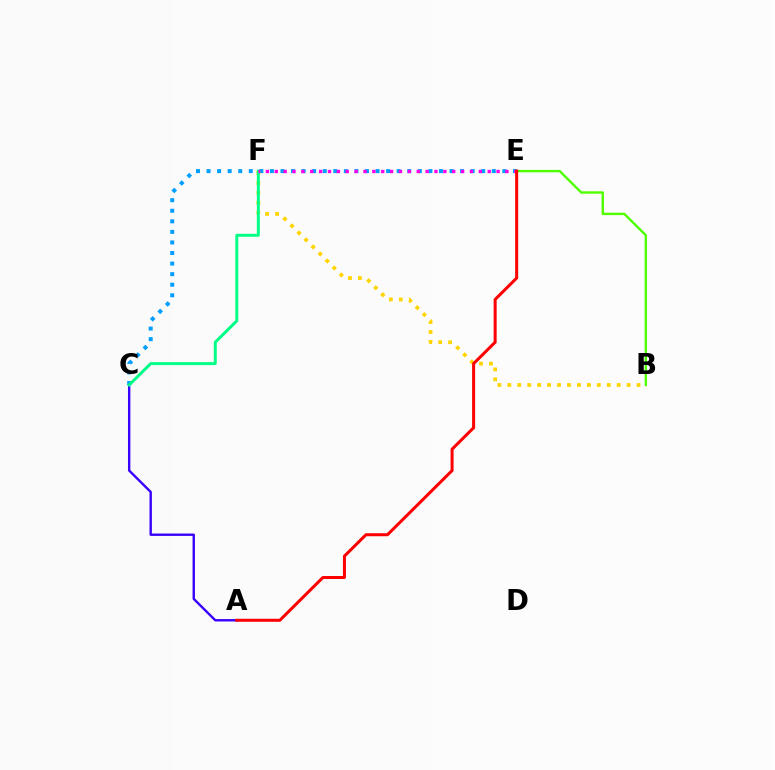{('B', 'E'): [{'color': '#4fff00', 'line_style': 'solid', 'thickness': 1.73}], ('A', 'C'): [{'color': '#3700ff', 'line_style': 'solid', 'thickness': 1.72}], ('C', 'E'): [{'color': '#009eff', 'line_style': 'dotted', 'thickness': 2.87}], ('B', 'F'): [{'color': '#ffd500', 'line_style': 'dotted', 'thickness': 2.7}], ('C', 'F'): [{'color': '#00ff86', 'line_style': 'solid', 'thickness': 2.14}], ('E', 'F'): [{'color': '#ff00ed', 'line_style': 'dotted', 'thickness': 2.41}], ('A', 'E'): [{'color': '#ff0000', 'line_style': 'solid', 'thickness': 2.17}]}